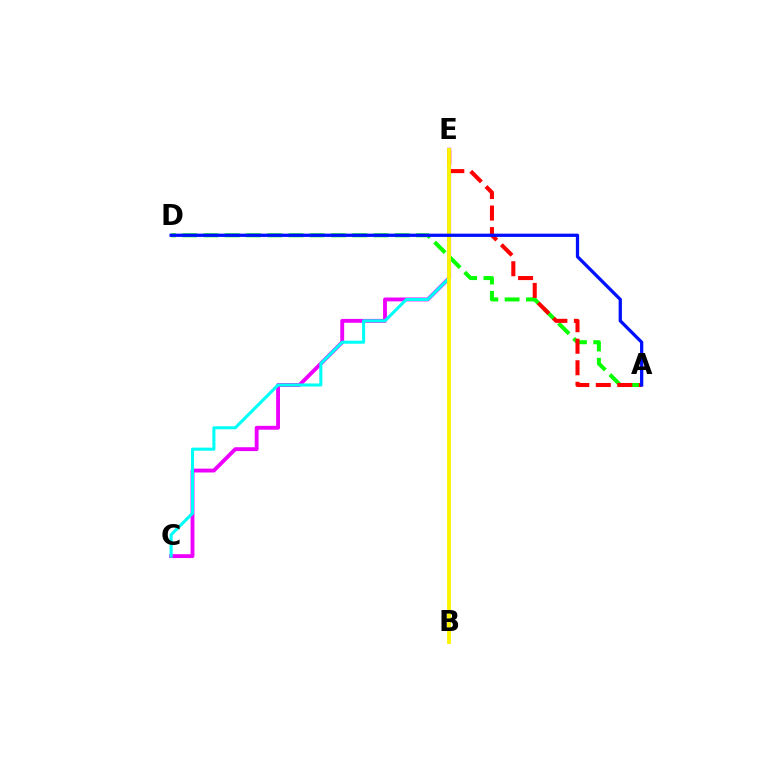{('C', 'E'): [{'color': '#ee00ff', 'line_style': 'solid', 'thickness': 2.78}, {'color': '#00fff6', 'line_style': 'solid', 'thickness': 2.2}], ('A', 'D'): [{'color': '#08ff00', 'line_style': 'dashed', 'thickness': 2.89}, {'color': '#0010ff', 'line_style': 'solid', 'thickness': 2.34}], ('A', 'E'): [{'color': '#ff0000', 'line_style': 'dashed', 'thickness': 2.92}], ('B', 'E'): [{'color': '#fcf500', 'line_style': 'solid', 'thickness': 2.76}]}